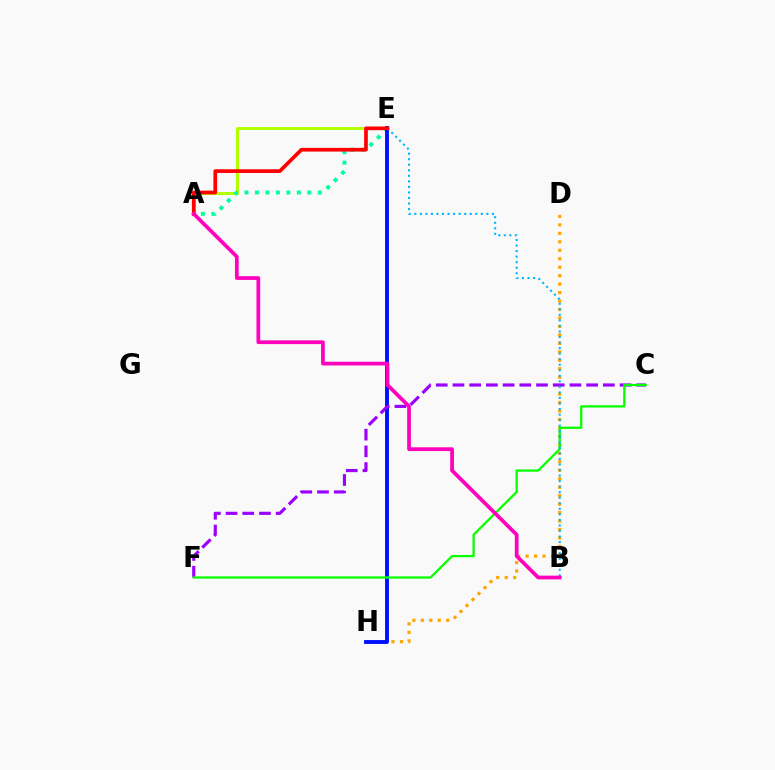{('D', 'H'): [{'color': '#ffa500', 'line_style': 'dotted', 'thickness': 2.3}], ('A', 'E'): [{'color': '#b3ff00', 'line_style': 'solid', 'thickness': 2.14}, {'color': '#00ff9d', 'line_style': 'dotted', 'thickness': 2.85}, {'color': '#ff0000', 'line_style': 'solid', 'thickness': 2.67}], ('E', 'H'): [{'color': '#0010ff', 'line_style': 'solid', 'thickness': 2.8}], ('C', 'F'): [{'color': '#9b00ff', 'line_style': 'dashed', 'thickness': 2.27}, {'color': '#08ff00', 'line_style': 'solid', 'thickness': 1.64}], ('B', 'E'): [{'color': '#00b5ff', 'line_style': 'dotted', 'thickness': 1.51}], ('A', 'B'): [{'color': '#ff00bd', 'line_style': 'solid', 'thickness': 2.68}]}